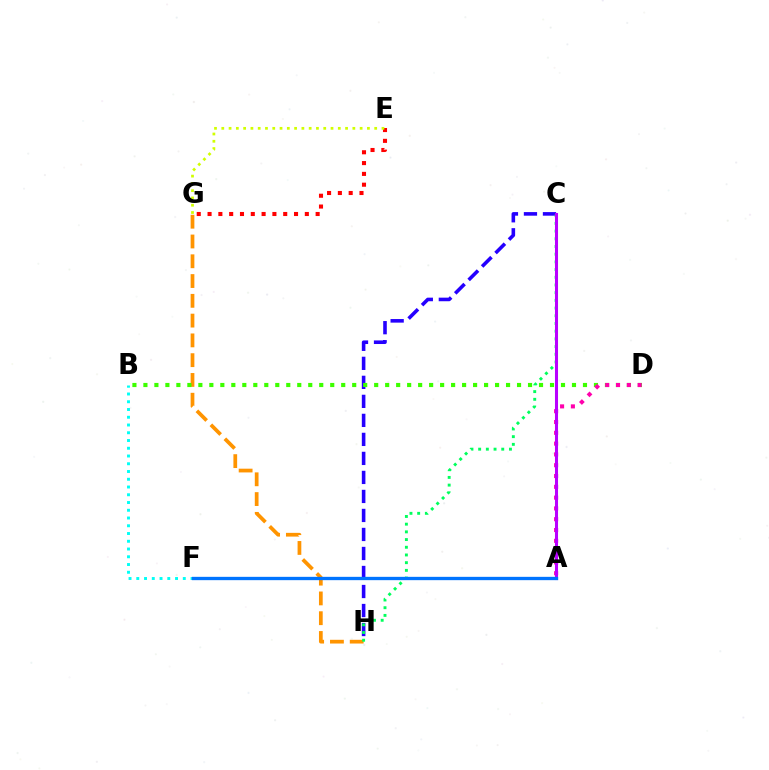{('B', 'F'): [{'color': '#00fff6', 'line_style': 'dotted', 'thickness': 2.11}], ('G', 'H'): [{'color': '#ff9400', 'line_style': 'dashed', 'thickness': 2.69}], ('C', 'H'): [{'color': '#2500ff', 'line_style': 'dashed', 'thickness': 2.58}, {'color': '#00ff5c', 'line_style': 'dotted', 'thickness': 2.09}], ('E', 'G'): [{'color': '#ff0000', 'line_style': 'dotted', 'thickness': 2.94}, {'color': '#d1ff00', 'line_style': 'dotted', 'thickness': 1.98}], ('B', 'D'): [{'color': '#3dff00', 'line_style': 'dotted', 'thickness': 2.99}], ('A', 'D'): [{'color': '#ff00ac', 'line_style': 'dotted', 'thickness': 2.93}], ('A', 'C'): [{'color': '#b900ff', 'line_style': 'solid', 'thickness': 2.2}], ('A', 'F'): [{'color': '#0074ff', 'line_style': 'solid', 'thickness': 2.39}]}